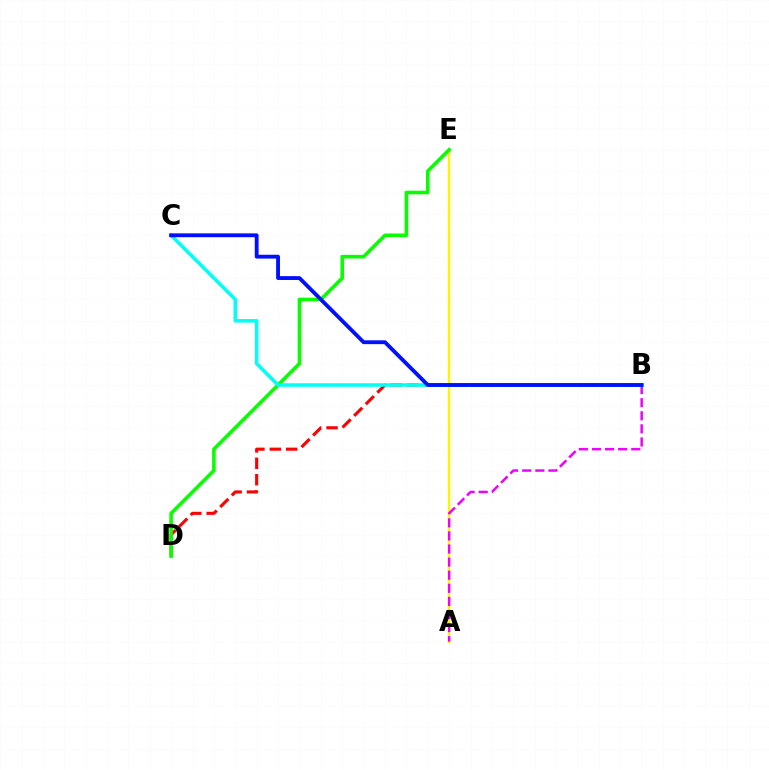{('A', 'E'): [{'color': '#fcf500', 'line_style': 'solid', 'thickness': 1.77}], ('B', 'D'): [{'color': '#ff0000', 'line_style': 'dashed', 'thickness': 2.23}], ('D', 'E'): [{'color': '#08ff00', 'line_style': 'solid', 'thickness': 2.57}], ('A', 'B'): [{'color': '#ee00ff', 'line_style': 'dashed', 'thickness': 1.78}], ('B', 'C'): [{'color': '#00fff6', 'line_style': 'solid', 'thickness': 2.54}, {'color': '#0010ff', 'line_style': 'solid', 'thickness': 2.76}]}